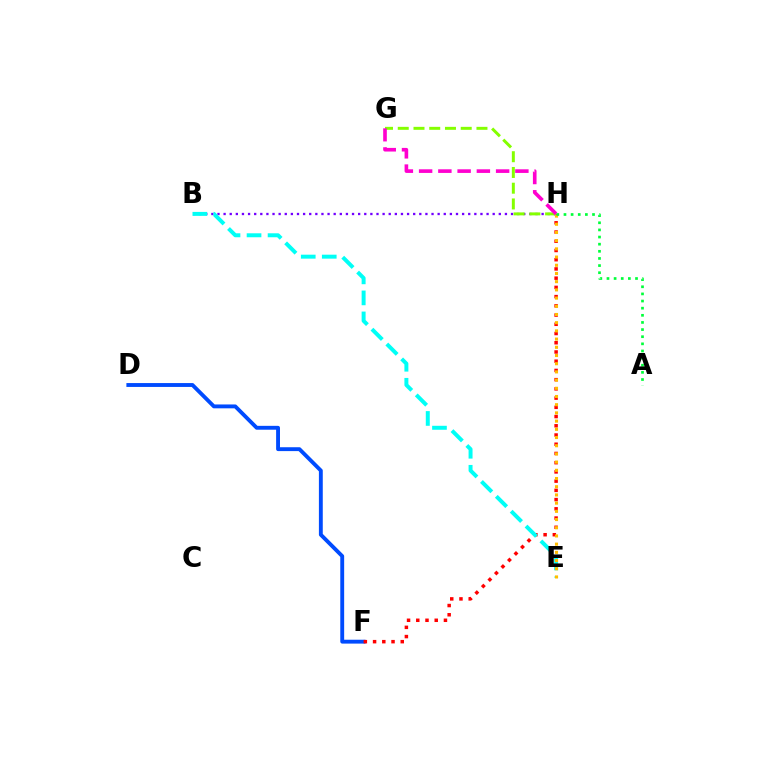{('D', 'F'): [{'color': '#004bff', 'line_style': 'solid', 'thickness': 2.79}], ('B', 'H'): [{'color': '#7200ff', 'line_style': 'dotted', 'thickness': 1.66}], ('F', 'H'): [{'color': '#ff0000', 'line_style': 'dotted', 'thickness': 2.51}], ('G', 'H'): [{'color': '#84ff00', 'line_style': 'dashed', 'thickness': 2.14}, {'color': '#ff00cf', 'line_style': 'dashed', 'thickness': 2.62}], ('B', 'E'): [{'color': '#00fff6', 'line_style': 'dashed', 'thickness': 2.86}], ('E', 'H'): [{'color': '#ffbd00', 'line_style': 'dotted', 'thickness': 2.23}], ('A', 'H'): [{'color': '#00ff39', 'line_style': 'dotted', 'thickness': 1.94}]}